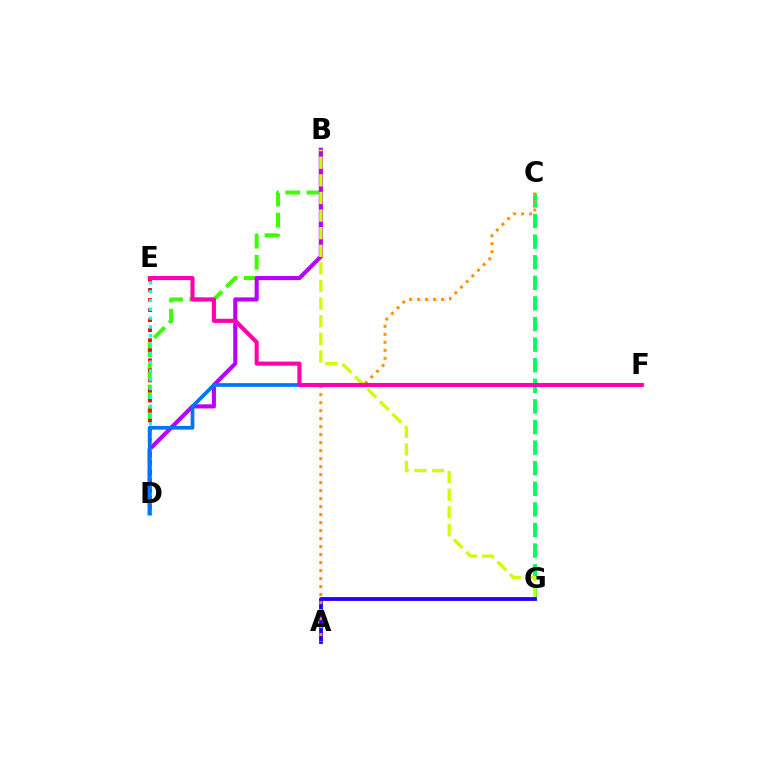{('B', 'D'): [{'color': '#3dff00', 'line_style': 'dashed', 'thickness': 2.88}, {'color': '#b900ff', 'line_style': 'solid', 'thickness': 2.96}], ('D', 'E'): [{'color': '#ff0000', 'line_style': 'dotted', 'thickness': 2.73}, {'color': '#00fff6', 'line_style': 'dotted', 'thickness': 2.39}], ('C', 'G'): [{'color': '#00ff5c', 'line_style': 'dashed', 'thickness': 2.8}], ('B', 'G'): [{'color': '#d1ff00', 'line_style': 'dashed', 'thickness': 2.39}], ('A', 'G'): [{'color': '#2500ff', 'line_style': 'solid', 'thickness': 2.74}], ('A', 'C'): [{'color': '#ff9400', 'line_style': 'dotted', 'thickness': 2.17}], ('D', 'F'): [{'color': '#0074ff', 'line_style': 'solid', 'thickness': 2.68}], ('E', 'F'): [{'color': '#ff00ac', 'line_style': 'solid', 'thickness': 2.94}]}